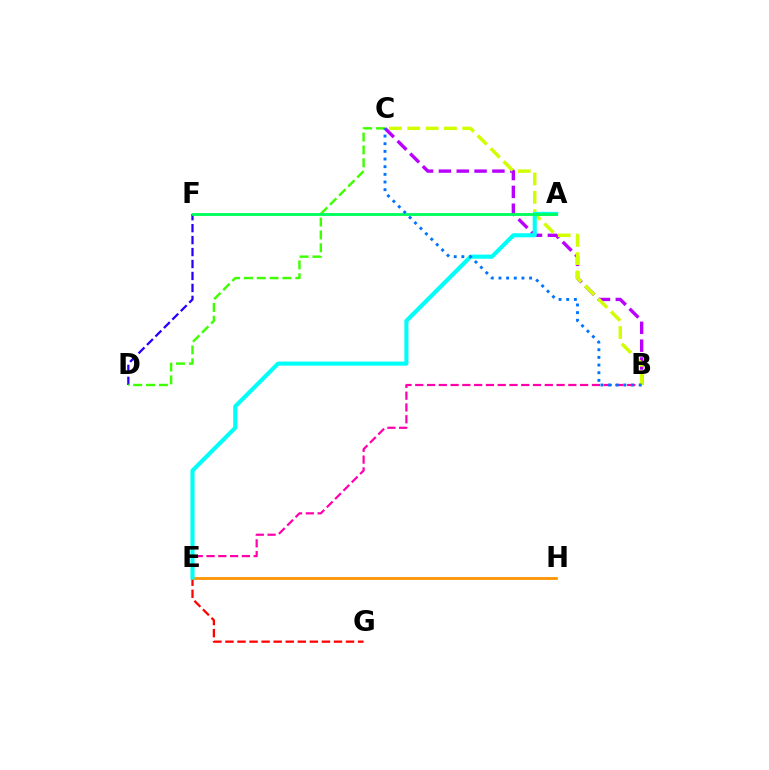{('D', 'F'): [{'color': '#2500ff', 'line_style': 'dashed', 'thickness': 1.62}], ('E', 'G'): [{'color': '#ff0000', 'line_style': 'dashed', 'thickness': 1.64}], ('C', 'D'): [{'color': '#3dff00', 'line_style': 'dashed', 'thickness': 1.74}], ('B', 'E'): [{'color': '#ff00ac', 'line_style': 'dashed', 'thickness': 1.6}], ('B', 'C'): [{'color': '#b900ff', 'line_style': 'dashed', 'thickness': 2.42}, {'color': '#d1ff00', 'line_style': 'dashed', 'thickness': 2.49}, {'color': '#0074ff', 'line_style': 'dotted', 'thickness': 2.08}], ('E', 'H'): [{'color': '#ff9400', 'line_style': 'solid', 'thickness': 1.98}], ('A', 'E'): [{'color': '#00fff6', 'line_style': 'solid', 'thickness': 2.95}], ('A', 'F'): [{'color': '#00ff5c', 'line_style': 'solid', 'thickness': 2.05}]}